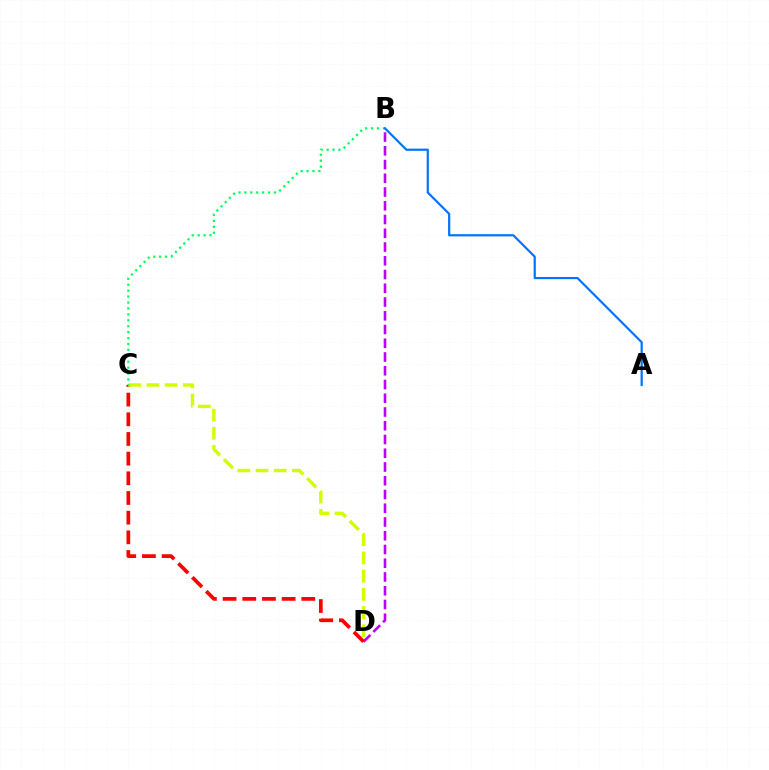{('B', 'D'): [{'color': '#b900ff', 'line_style': 'dashed', 'thickness': 1.87}], ('C', 'D'): [{'color': '#ff0000', 'line_style': 'dashed', 'thickness': 2.67}, {'color': '#d1ff00', 'line_style': 'dashed', 'thickness': 2.47}], ('B', 'C'): [{'color': '#00ff5c', 'line_style': 'dotted', 'thickness': 1.61}], ('A', 'B'): [{'color': '#0074ff', 'line_style': 'solid', 'thickness': 1.58}]}